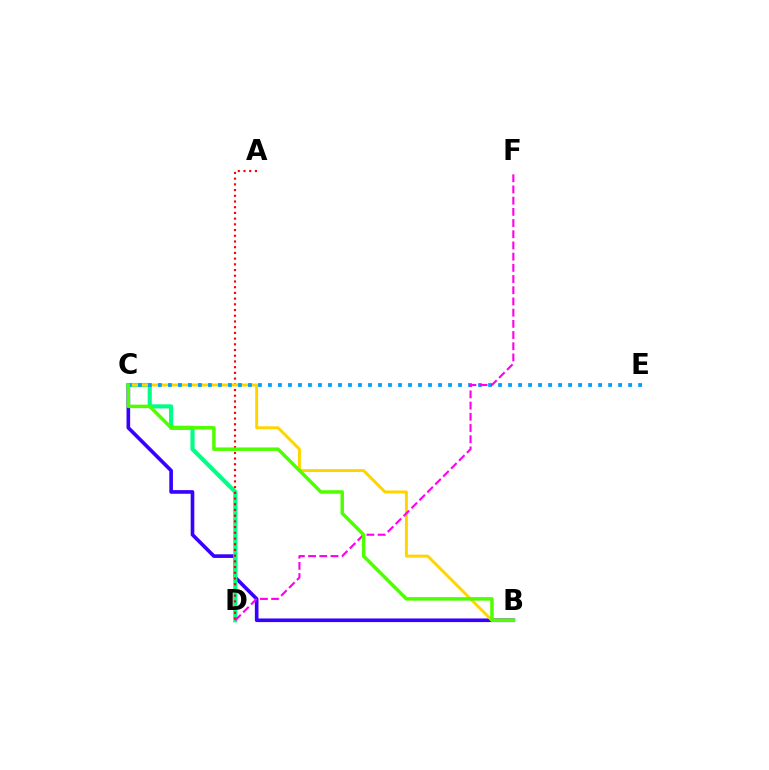{('B', 'C'): [{'color': '#3700ff', 'line_style': 'solid', 'thickness': 2.62}, {'color': '#ffd500', 'line_style': 'solid', 'thickness': 2.13}, {'color': '#4fff00', 'line_style': 'solid', 'thickness': 2.51}], ('C', 'D'): [{'color': '#00ff86', 'line_style': 'solid', 'thickness': 2.98}], ('A', 'D'): [{'color': '#ff0000', 'line_style': 'dotted', 'thickness': 1.55}], ('C', 'E'): [{'color': '#009eff', 'line_style': 'dotted', 'thickness': 2.72}], ('D', 'F'): [{'color': '#ff00ed', 'line_style': 'dashed', 'thickness': 1.52}]}